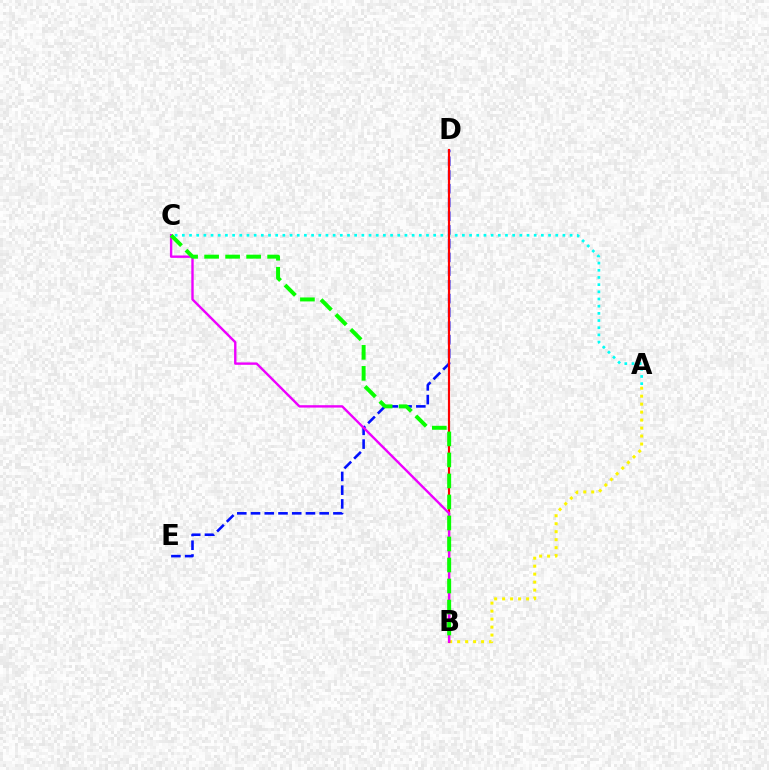{('A', 'B'): [{'color': '#fcf500', 'line_style': 'dotted', 'thickness': 2.17}], ('D', 'E'): [{'color': '#0010ff', 'line_style': 'dashed', 'thickness': 1.87}], ('A', 'C'): [{'color': '#00fff6', 'line_style': 'dotted', 'thickness': 1.95}], ('B', 'D'): [{'color': '#ff0000', 'line_style': 'solid', 'thickness': 1.57}], ('B', 'C'): [{'color': '#ee00ff', 'line_style': 'solid', 'thickness': 1.72}, {'color': '#08ff00', 'line_style': 'dashed', 'thickness': 2.85}]}